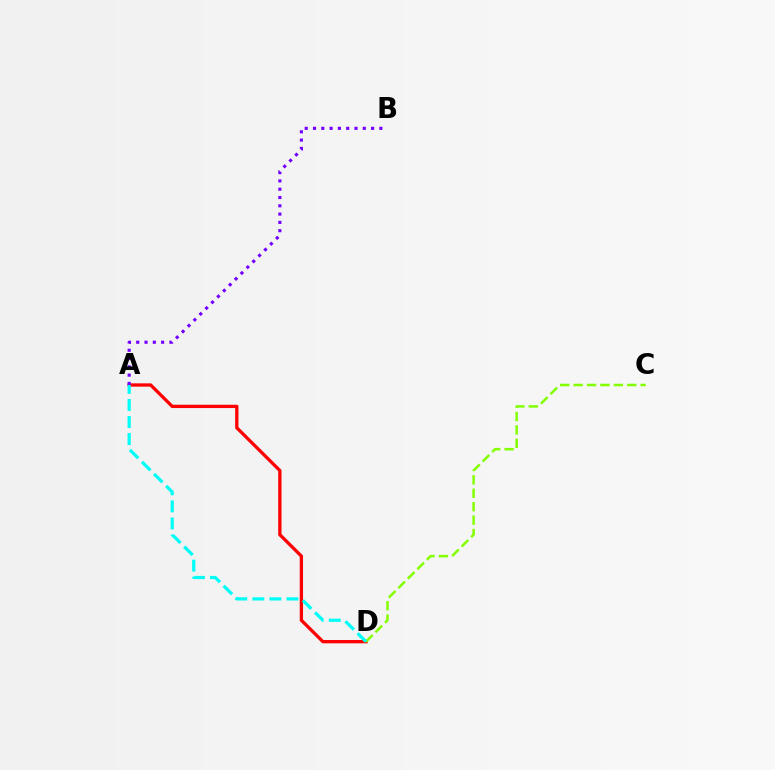{('A', 'D'): [{'color': '#ff0000', 'line_style': 'solid', 'thickness': 2.38}, {'color': '#00fff6', 'line_style': 'dashed', 'thickness': 2.32}], ('C', 'D'): [{'color': '#84ff00', 'line_style': 'dashed', 'thickness': 1.82}], ('A', 'B'): [{'color': '#7200ff', 'line_style': 'dotted', 'thickness': 2.25}]}